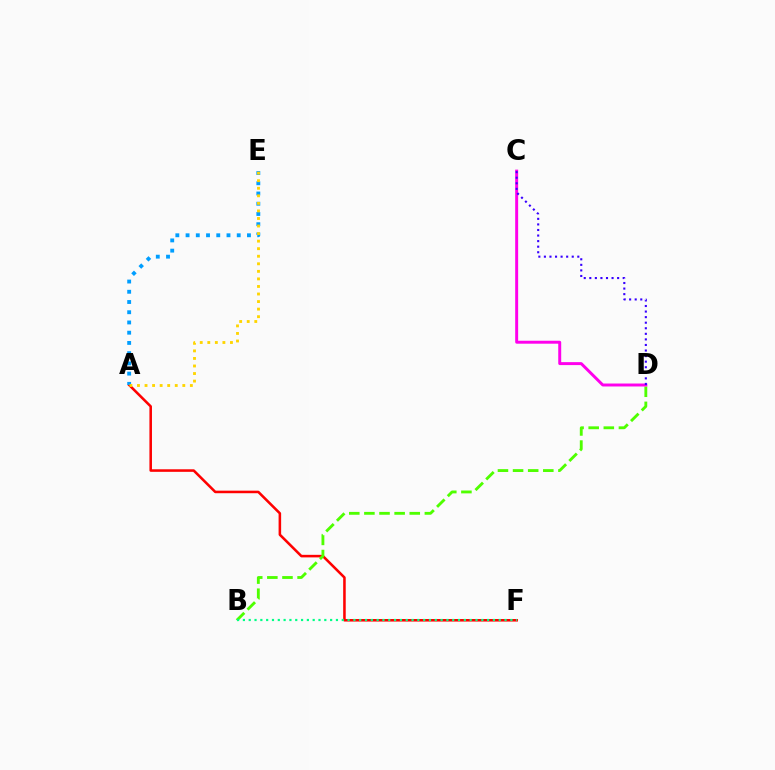{('A', 'F'): [{'color': '#ff0000', 'line_style': 'solid', 'thickness': 1.84}], ('B', 'D'): [{'color': '#4fff00', 'line_style': 'dashed', 'thickness': 2.05}], ('B', 'F'): [{'color': '#00ff86', 'line_style': 'dotted', 'thickness': 1.58}], ('A', 'E'): [{'color': '#009eff', 'line_style': 'dotted', 'thickness': 2.78}, {'color': '#ffd500', 'line_style': 'dotted', 'thickness': 2.05}], ('C', 'D'): [{'color': '#ff00ed', 'line_style': 'solid', 'thickness': 2.13}, {'color': '#3700ff', 'line_style': 'dotted', 'thickness': 1.51}]}